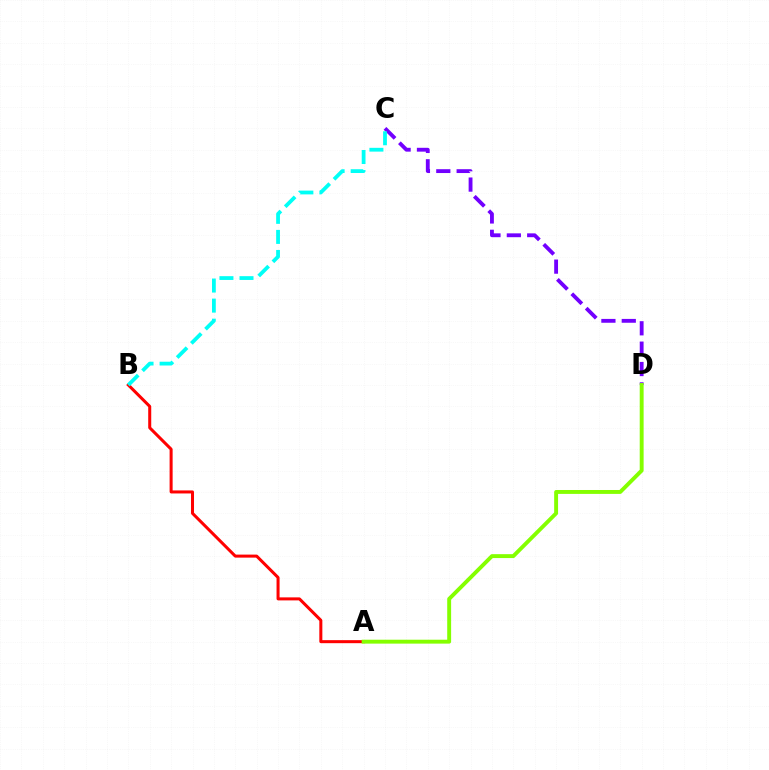{('C', 'D'): [{'color': '#7200ff', 'line_style': 'dashed', 'thickness': 2.77}], ('A', 'B'): [{'color': '#ff0000', 'line_style': 'solid', 'thickness': 2.18}], ('B', 'C'): [{'color': '#00fff6', 'line_style': 'dashed', 'thickness': 2.72}], ('A', 'D'): [{'color': '#84ff00', 'line_style': 'solid', 'thickness': 2.81}]}